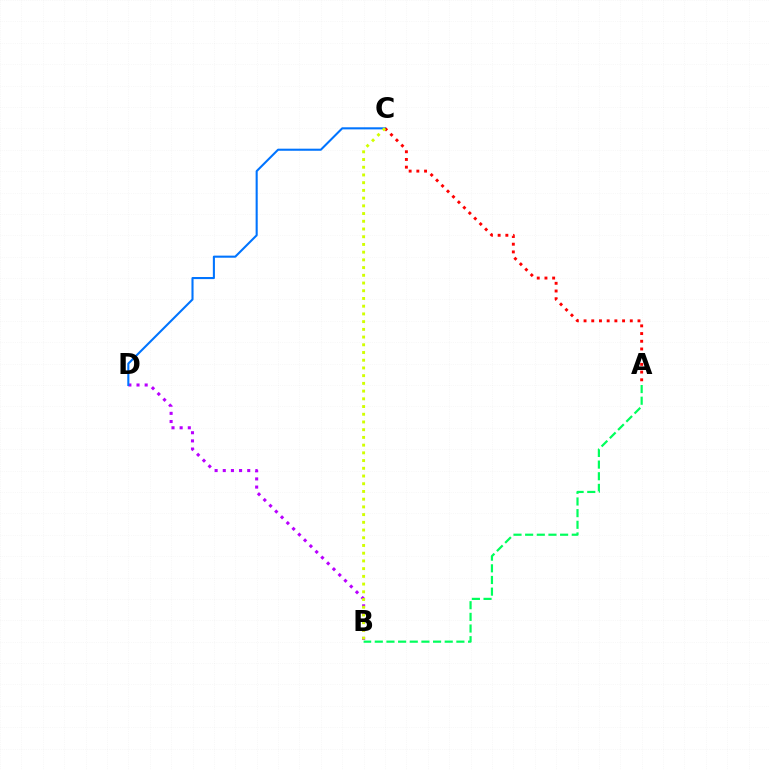{('B', 'D'): [{'color': '#b900ff', 'line_style': 'dotted', 'thickness': 2.22}], ('C', 'D'): [{'color': '#0074ff', 'line_style': 'solid', 'thickness': 1.5}], ('A', 'B'): [{'color': '#00ff5c', 'line_style': 'dashed', 'thickness': 1.58}], ('A', 'C'): [{'color': '#ff0000', 'line_style': 'dotted', 'thickness': 2.09}], ('B', 'C'): [{'color': '#d1ff00', 'line_style': 'dotted', 'thickness': 2.1}]}